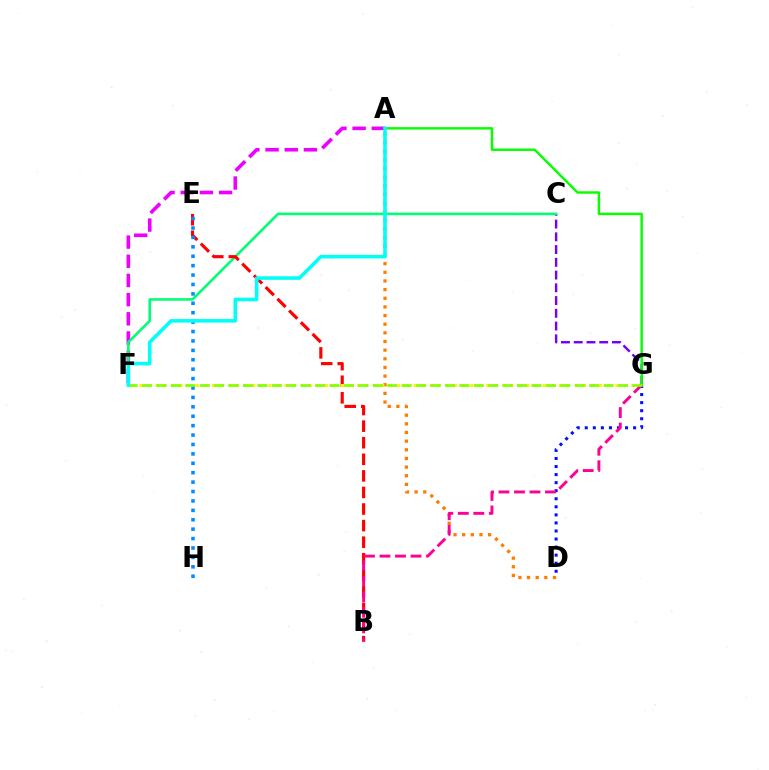{('A', 'D'): [{'color': '#ff7c00', 'line_style': 'dotted', 'thickness': 2.35}], ('A', 'F'): [{'color': '#ee00ff', 'line_style': 'dashed', 'thickness': 2.61}, {'color': '#00fff6', 'line_style': 'solid', 'thickness': 2.57}], ('C', 'G'): [{'color': '#7200ff', 'line_style': 'dashed', 'thickness': 1.73}], ('C', 'F'): [{'color': '#00ff74', 'line_style': 'solid', 'thickness': 1.88}], ('B', 'E'): [{'color': '#ff0000', 'line_style': 'dashed', 'thickness': 2.25}], ('E', 'H'): [{'color': '#008cff', 'line_style': 'dotted', 'thickness': 2.56}], ('F', 'G'): [{'color': '#fcf500', 'line_style': 'dotted', 'thickness': 2.19}, {'color': '#84ff00', 'line_style': 'dashed', 'thickness': 1.96}], ('D', 'G'): [{'color': '#0010ff', 'line_style': 'dotted', 'thickness': 2.19}], ('A', 'G'): [{'color': '#08ff00', 'line_style': 'solid', 'thickness': 1.76}], ('B', 'G'): [{'color': '#ff0094', 'line_style': 'dashed', 'thickness': 2.11}]}